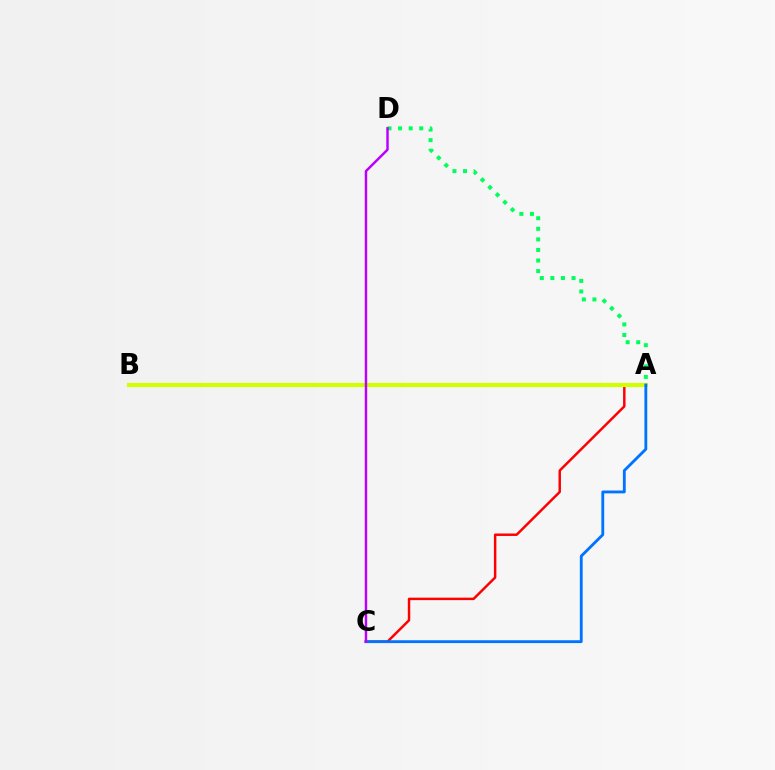{('A', 'C'): [{'color': '#ff0000', 'line_style': 'solid', 'thickness': 1.77}, {'color': '#0074ff', 'line_style': 'solid', 'thickness': 2.05}], ('A', 'D'): [{'color': '#00ff5c', 'line_style': 'dotted', 'thickness': 2.87}], ('A', 'B'): [{'color': '#d1ff00', 'line_style': 'solid', 'thickness': 2.97}], ('C', 'D'): [{'color': '#b900ff', 'line_style': 'solid', 'thickness': 1.76}]}